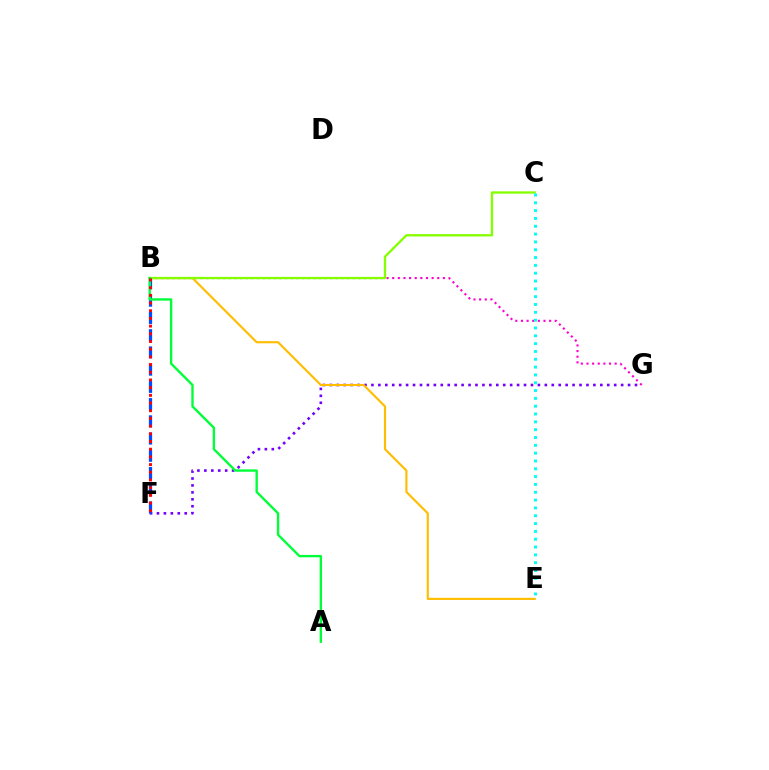{('B', 'G'): [{'color': '#ff00cf', 'line_style': 'dotted', 'thickness': 1.53}], ('F', 'G'): [{'color': '#7200ff', 'line_style': 'dotted', 'thickness': 1.88}], ('B', 'E'): [{'color': '#ffbd00', 'line_style': 'solid', 'thickness': 1.54}], ('B', 'C'): [{'color': '#84ff00', 'line_style': 'solid', 'thickness': 1.67}], ('C', 'E'): [{'color': '#00fff6', 'line_style': 'dotted', 'thickness': 2.13}], ('B', 'F'): [{'color': '#004bff', 'line_style': 'dashed', 'thickness': 2.34}, {'color': '#ff0000', 'line_style': 'dotted', 'thickness': 2.09}], ('A', 'B'): [{'color': '#00ff39', 'line_style': 'solid', 'thickness': 1.7}]}